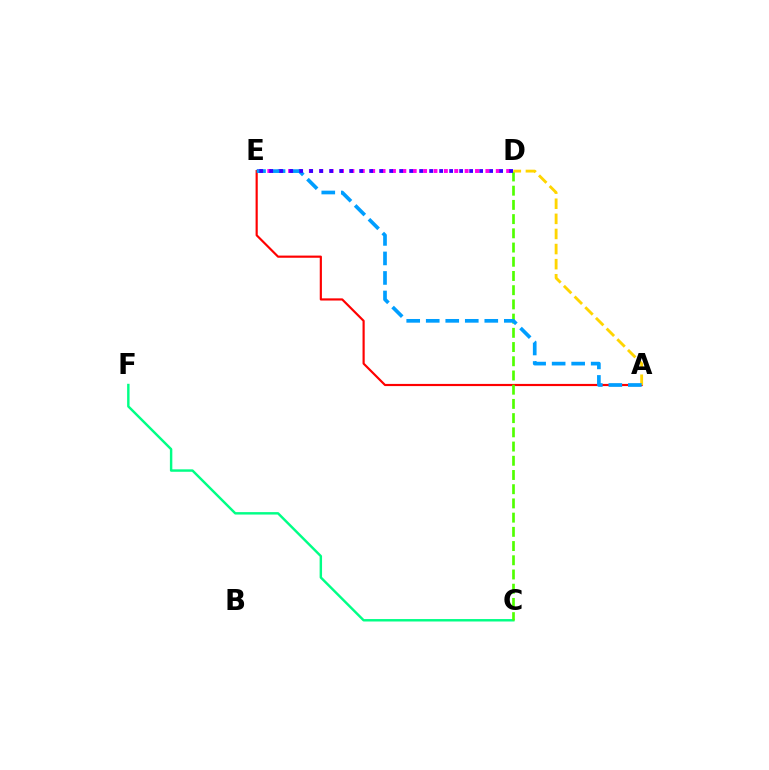{('D', 'E'): [{'color': '#ff00ed', 'line_style': 'dotted', 'thickness': 2.82}, {'color': '#3700ff', 'line_style': 'dotted', 'thickness': 2.72}], ('C', 'F'): [{'color': '#00ff86', 'line_style': 'solid', 'thickness': 1.75}], ('A', 'E'): [{'color': '#ff0000', 'line_style': 'solid', 'thickness': 1.56}, {'color': '#009eff', 'line_style': 'dashed', 'thickness': 2.65}], ('C', 'D'): [{'color': '#4fff00', 'line_style': 'dashed', 'thickness': 1.93}], ('A', 'D'): [{'color': '#ffd500', 'line_style': 'dashed', 'thickness': 2.05}]}